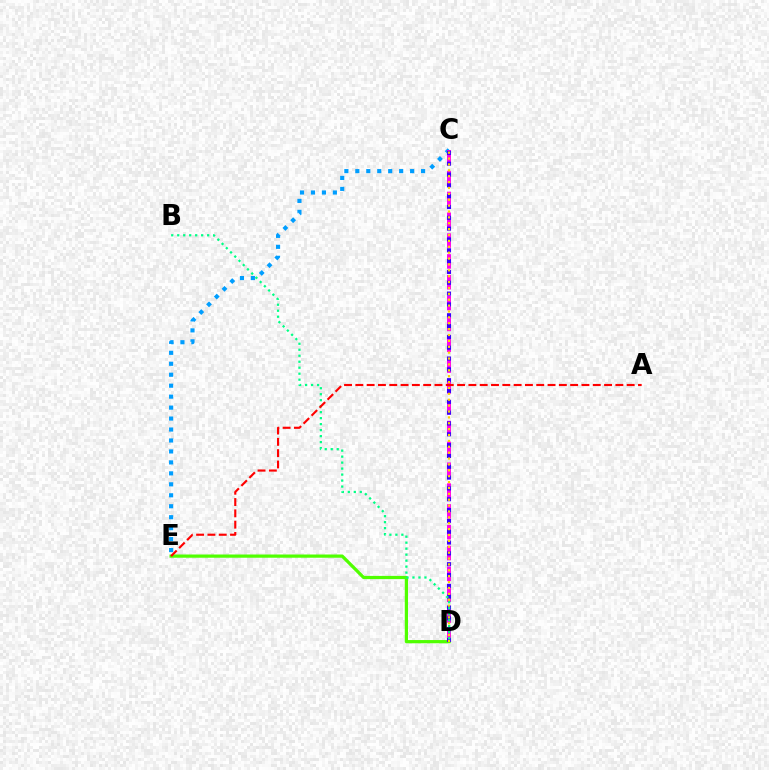{('D', 'E'): [{'color': '#4fff00', 'line_style': 'solid', 'thickness': 2.32}], ('C', 'E'): [{'color': '#009eff', 'line_style': 'dotted', 'thickness': 2.98}], ('C', 'D'): [{'color': '#ff00ed', 'line_style': 'dashed', 'thickness': 2.83}, {'color': '#3700ff', 'line_style': 'dotted', 'thickness': 2.94}, {'color': '#ffd500', 'line_style': 'dotted', 'thickness': 1.6}], ('B', 'D'): [{'color': '#00ff86', 'line_style': 'dotted', 'thickness': 1.63}], ('A', 'E'): [{'color': '#ff0000', 'line_style': 'dashed', 'thickness': 1.54}]}